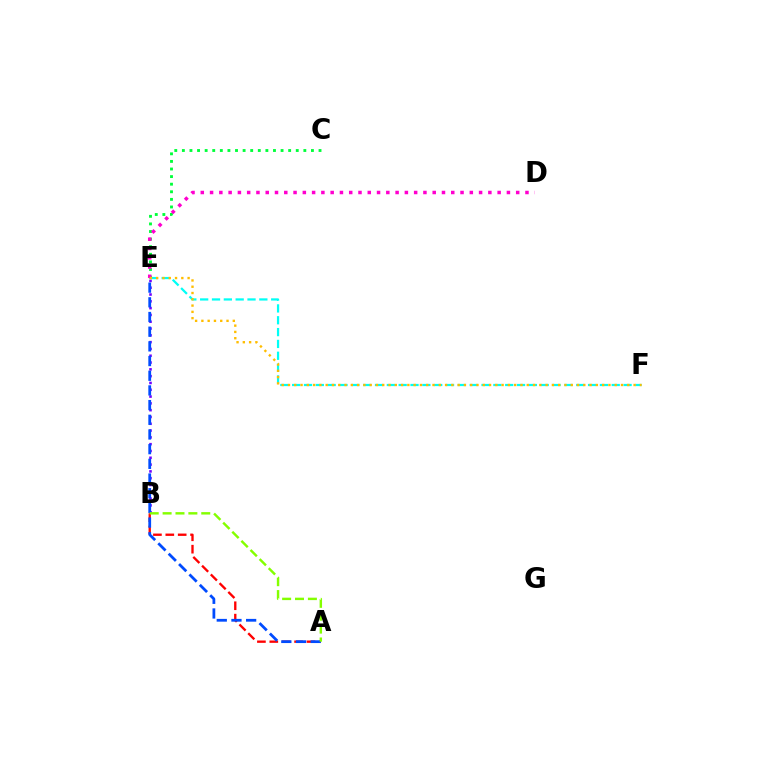{('E', 'F'): [{'color': '#00fff6', 'line_style': 'dashed', 'thickness': 1.61}, {'color': '#ffbd00', 'line_style': 'dotted', 'thickness': 1.71}], ('C', 'E'): [{'color': '#00ff39', 'line_style': 'dotted', 'thickness': 2.06}], ('B', 'E'): [{'color': '#7200ff', 'line_style': 'dotted', 'thickness': 1.85}], ('D', 'E'): [{'color': '#ff00cf', 'line_style': 'dotted', 'thickness': 2.52}], ('A', 'B'): [{'color': '#ff0000', 'line_style': 'dashed', 'thickness': 1.68}, {'color': '#84ff00', 'line_style': 'dashed', 'thickness': 1.75}], ('A', 'E'): [{'color': '#004bff', 'line_style': 'dashed', 'thickness': 1.99}]}